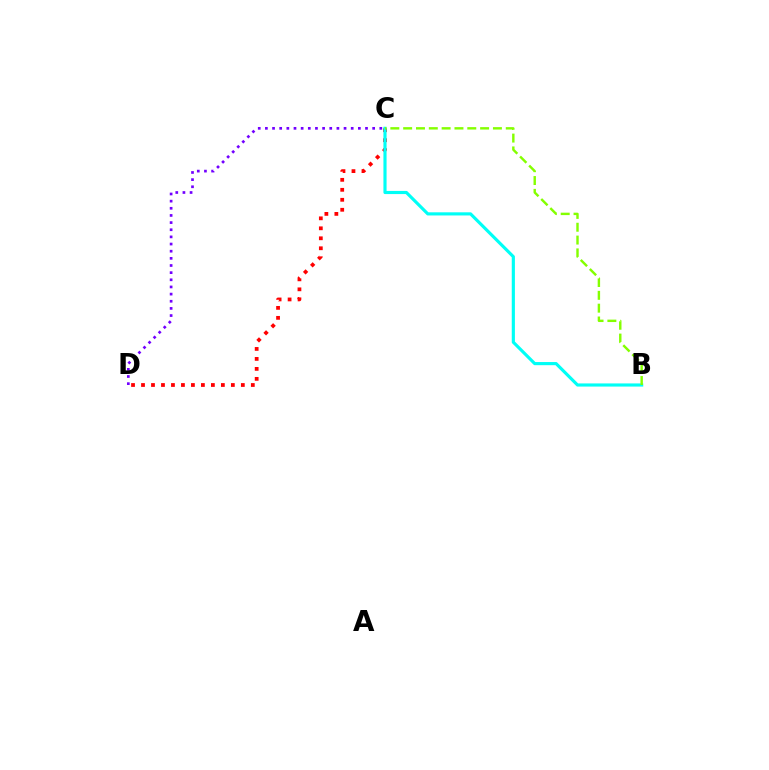{('C', 'D'): [{'color': '#7200ff', 'line_style': 'dotted', 'thickness': 1.94}, {'color': '#ff0000', 'line_style': 'dotted', 'thickness': 2.71}], ('B', 'C'): [{'color': '#00fff6', 'line_style': 'solid', 'thickness': 2.27}, {'color': '#84ff00', 'line_style': 'dashed', 'thickness': 1.74}]}